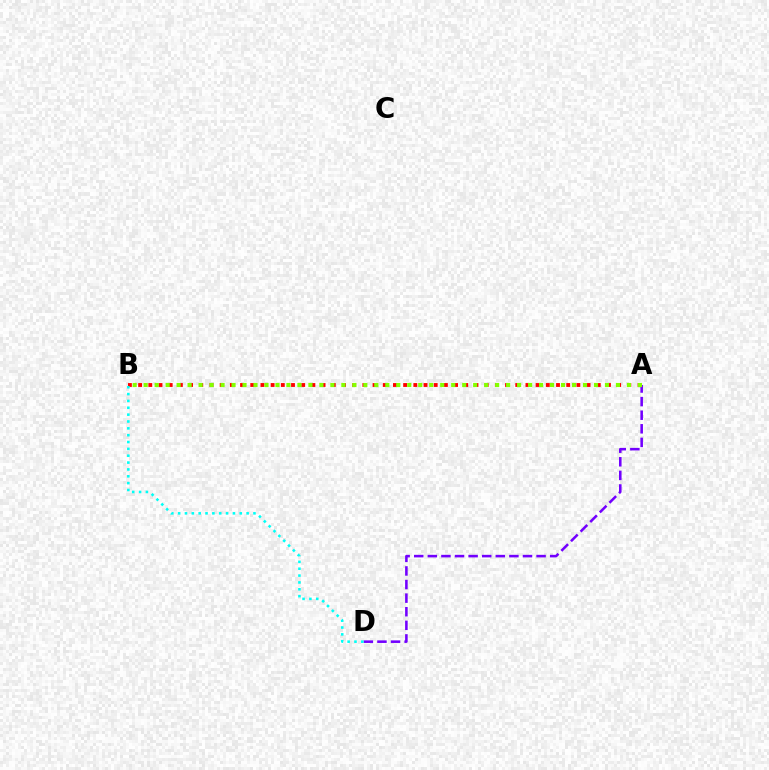{('A', 'B'): [{'color': '#ff0000', 'line_style': 'dotted', 'thickness': 2.77}, {'color': '#84ff00', 'line_style': 'dotted', 'thickness': 2.98}], ('A', 'D'): [{'color': '#7200ff', 'line_style': 'dashed', 'thickness': 1.85}], ('B', 'D'): [{'color': '#00fff6', 'line_style': 'dotted', 'thickness': 1.86}]}